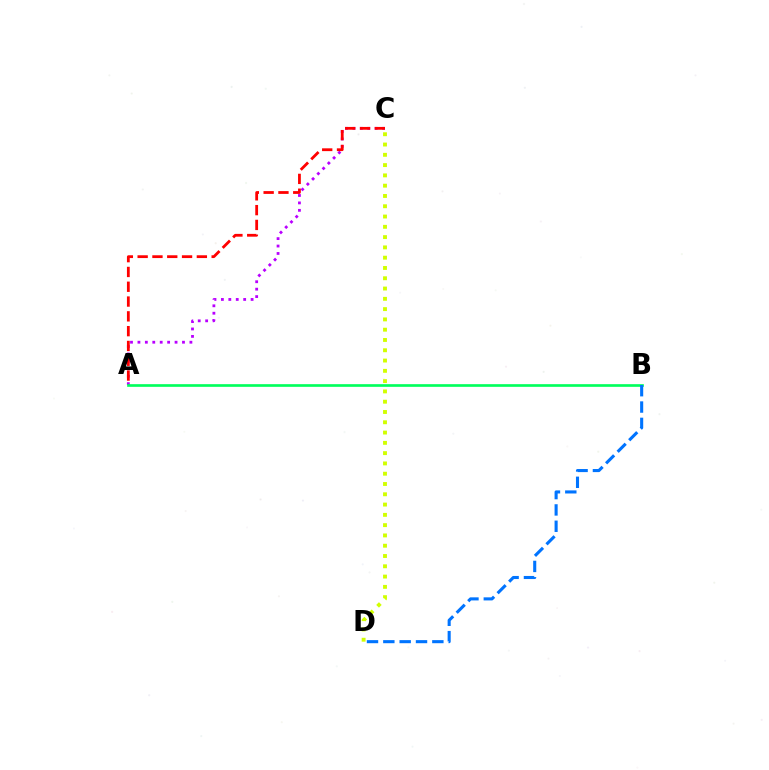{('A', 'C'): [{'color': '#b900ff', 'line_style': 'dotted', 'thickness': 2.02}, {'color': '#ff0000', 'line_style': 'dashed', 'thickness': 2.01}], ('A', 'B'): [{'color': '#00ff5c', 'line_style': 'solid', 'thickness': 1.92}], ('C', 'D'): [{'color': '#d1ff00', 'line_style': 'dotted', 'thickness': 2.79}], ('B', 'D'): [{'color': '#0074ff', 'line_style': 'dashed', 'thickness': 2.22}]}